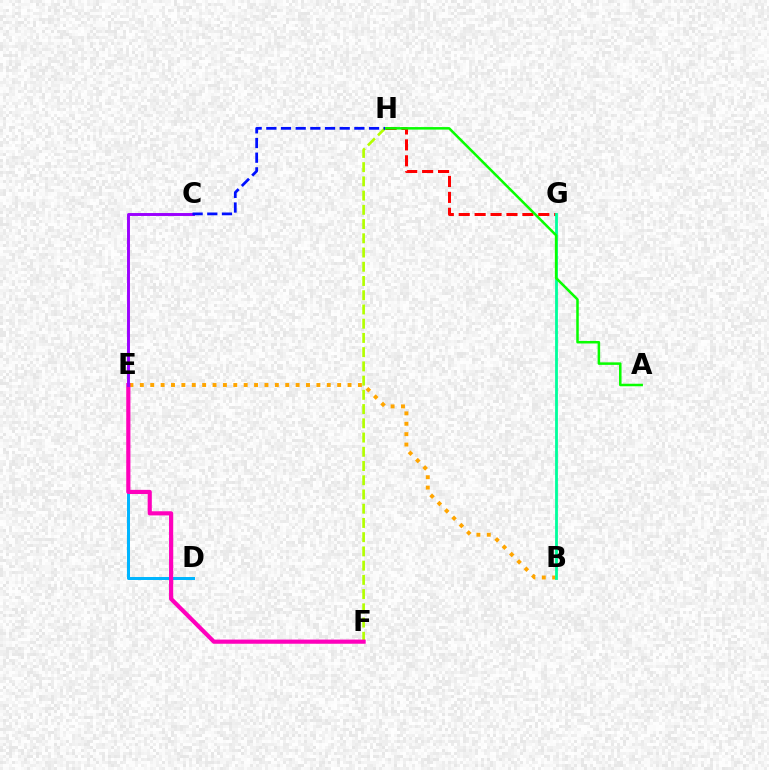{('F', 'H'): [{'color': '#b3ff00', 'line_style': 'dashed', 'thickness': 1.93}], ('D', 'E'): [{'color': '#00b5ff', 'line_style': 'solid', 'thickness': 2.16}], ('B', 'E'): [{'color': '#ffa500', 'line_style': 'dotted', 'thickness': 2.82}], ('G', 'H'): [{'color': '#ff0000', 'line_style': 'dashed', 'thickness': 2.16}], ('B', 'G'): [{'color': '#00ff9d', 'line_style': 'solid', 'thickness': 2.03}], ('E', 'F'): [{'color': '#ff00bd', 'line_style': 'solid', 'thickness': 3.0}], ('C', 'E'): [{'color': '#9b00ff', 'line_style': 'solid', 'thickness': 2.11}], ('A', 'H'): [{'color': '#08ff00', 'line_style': 'solid', 'thickness': 1.81}], ('C', 'H'): [{'color': '#0010ff', 'line_style': 'dashed', 'thickness': 1.99}]}